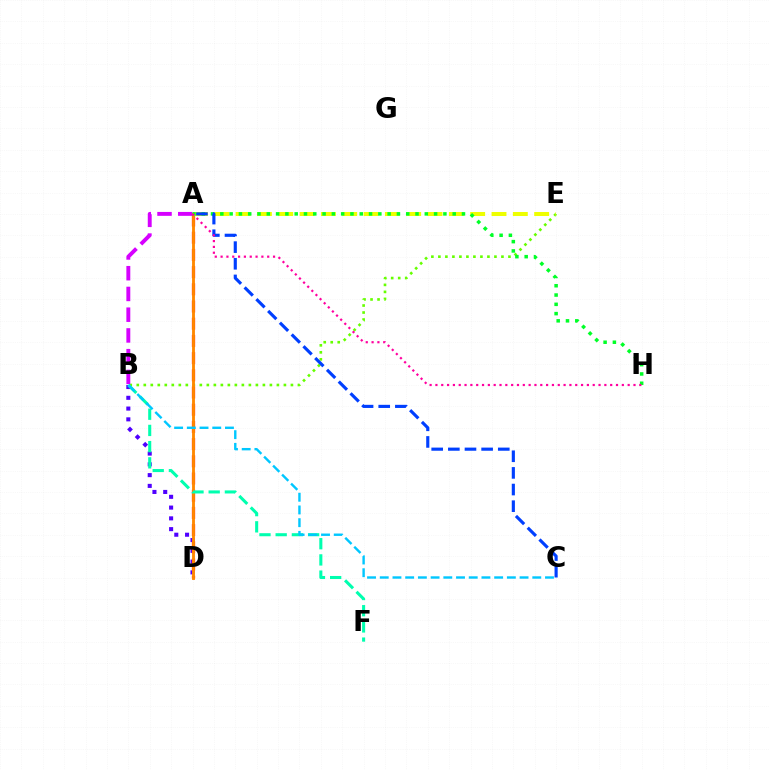{('B', 'E'): [{'color': '#66ff00', 'line_style': 'dotted', 'thickness': 1.9}], ('B', 'D'): [{'color': '#4f00ff', 'line_style': 'dotted', 'thickness': 2.93}], ('A', 'B'): [{'color': '#d600ff', 'line_style': 'dashed', 'thickness': 2.82}], ('A', 'D'): [{'color': '#ff0000', 'line_style': 'dashed', 'thickness': 2.34}, {'color': '#ff8800', 'line_style': 'solid', 'thickness': 2.06}], ('B', 'F'): [{'color': '#00ffaf', 'line_style': 'dashed', 'thickness': 2.2}], ('A', 'E'): [{'color': '#eeff00', 'line_style': 'dashed', 'thickness': 2.9}], ('A', 'H'): [{'color': '#00ff27', 'line_style': 'dotted', 'thickness': 2.53}, {'color': '#ff00a0', 'line_style': 'dotted', 'thickness': 1.58}], ('B', 'C'): [{'color': '#00c7ff', 'line_style': 'dashed', 'thickness': 1.73}], ('A', 'C'): [{'color': '#003fff', 'line_style': 'dashed', 'thickness': 2.26}]}